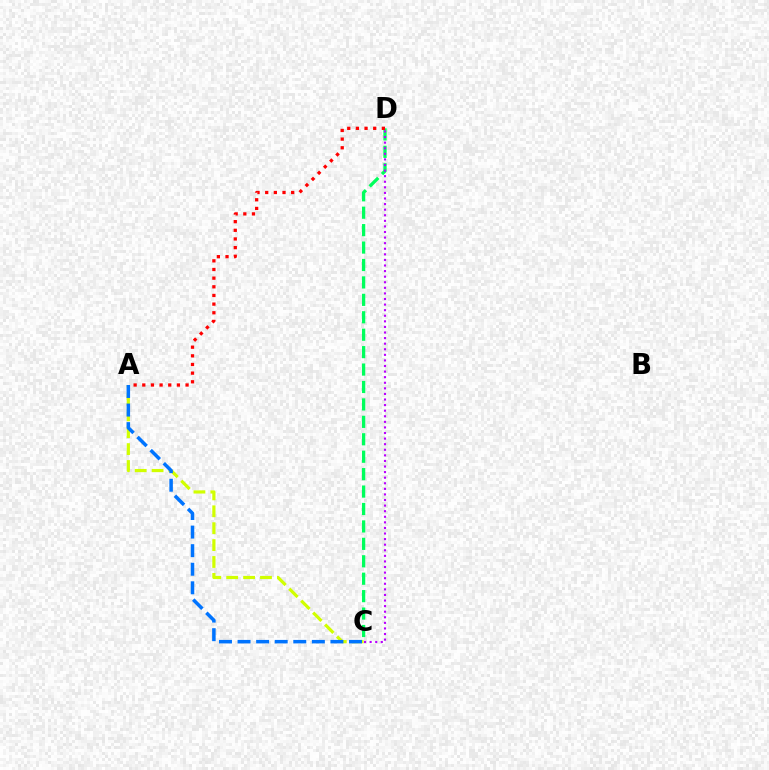{('A', 'C'): [{'color': '#d1ff00', 'line_style': 'dashed', 'thickness': 2.3}, {'color': '#0074ff', 'line_style': 'dashed', 'thickness': 2.52}], ('C', 'D'): [{'color': '#00ff5c', 'line_style': 'dashed', 'thickness': 2.37}, {'color': '#b900ff', 'line_style': 'dotted', 'thickness': 1.52}], ('A', 'D'): [{'color': '#ff0000', 'line_style': 'dotted', 'thickness': 2.35}]}